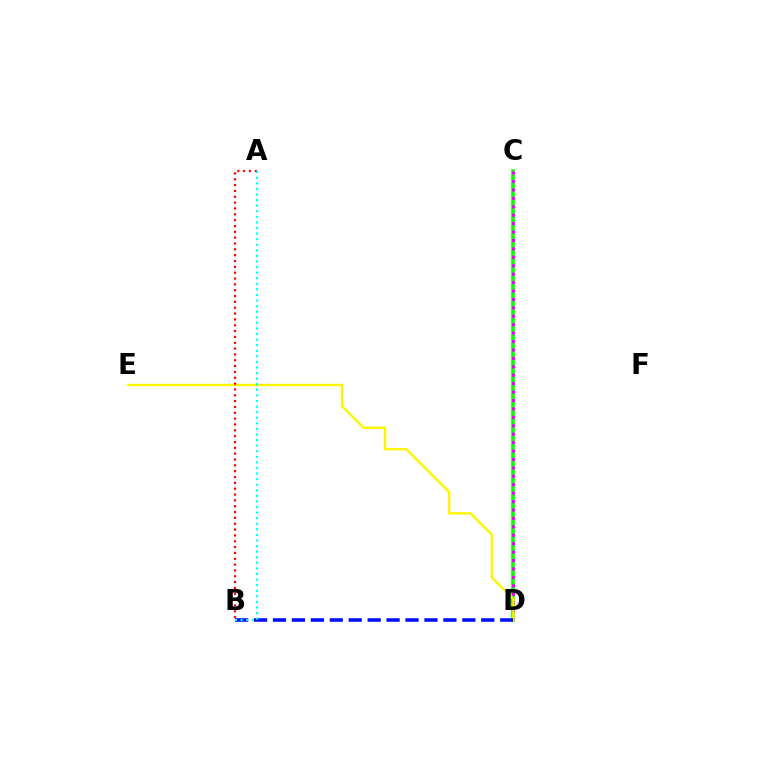{('C', 'D'): [{'color': '#08ff00', 'line_style': 'solid', 'thickness': 2.58}, {'color': '#ee00ff', 'line_style': 'dotted', 'thickness': 2.29}], ('D', 'E'): [{'color': '#fcf500', 'line_style': 'solid', 'thickness': 1.71}], ('A', 'B'): [{'color': '#ff0000', 'line_style': 'dotted', 'thickness': 1.59}, {'color': '#00fff6', 'line_style': 'dotted', 'thickness': 1.52}], ('B', 'D'): [{'color': '#0010ff', 'line_style': 'dashed', 'thickness': 2.57}]}